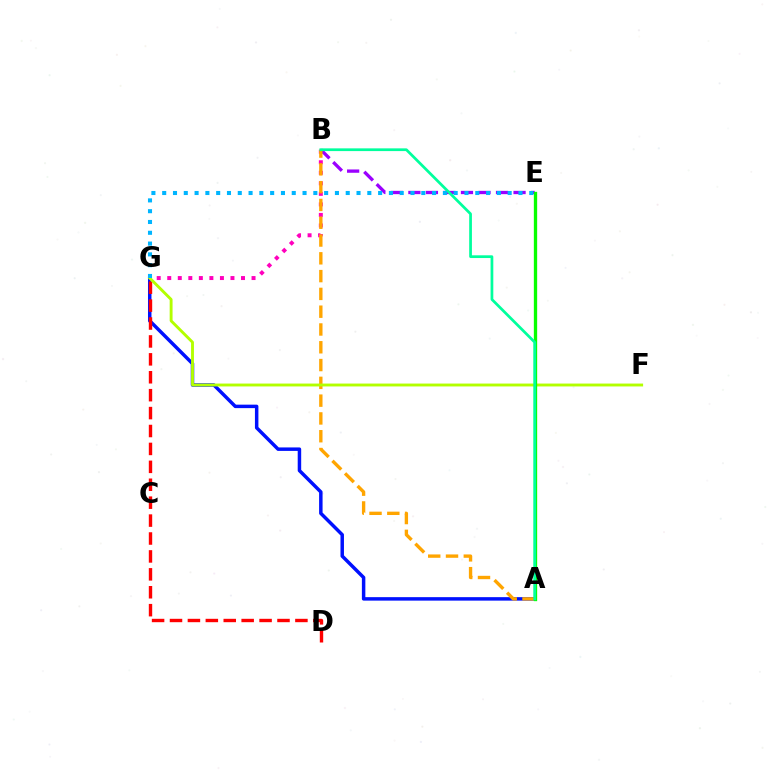{('B', 'G'): [{'color': '#ff00bd', 'line_style': 'dotted', 'thickness': 2.86}], ('A', 'G'): [{'color': '#0010ff', 'line_style': 'solid', 'thickness': 2.5}], ('B', 'E'): [{'color': '#9b00ff', 'line_style': 'dashed', 'thickness': 2.38}], ('A', 'B'): [{'color': '#ffa500', 'line_style': 'dashed', 'thickness': 2.42}, {'color': '#00ff9d', 'line_style': 'solid', 'thickness': 1.97}], ('D', 'G'): [{'color': '#ff0000', 'line_style': 'dashed', 'thickness': 2.43}], ('F', 'G'): [{'color': '#b3ff00', 'line_style': 'solid', 'thickness': 2.08}], ('A', 'E'): [{'color': '#08ff00', 'line_style': 'solid', 'thickness': 2.39}], ('E', 'G'): [{'color': '#00b5ff', 'line_style': 'dotted', 'thickness': 2.93}]}